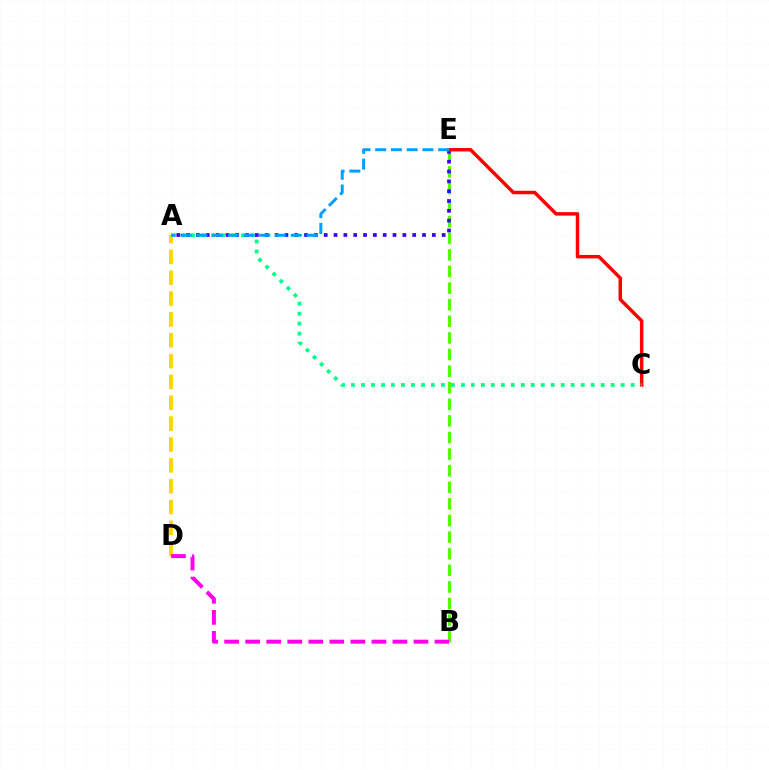{('B', 'E'): [{'color': '#4fff00', 'line_style': 'dashed', 'thickness': 2.26}], ('A', 'D'): [{'color': '#ffd500', 'line_style': 'dashed', 'thickness': 2.83}], ('B', 'D'): [{'color': '#ff00ed', 'line_style': 'dashed', 'thickness': 2.86}], ('A', 'E'): [{'color': '#3700ff', 'line_style': 'dotted', 'thickness': 2.67}, {'color': '#009eff', 'line_style': 'dashed', 'thickness': 2.14}], ('C', 'E'): [{'color': '#ff0000', 'line_style': 'solid', 'thickness': 2.5}], ('A', 'C'): [{'color': '#00ff86', 'line_style': 'dotted', 'thickness': 2.71}]}